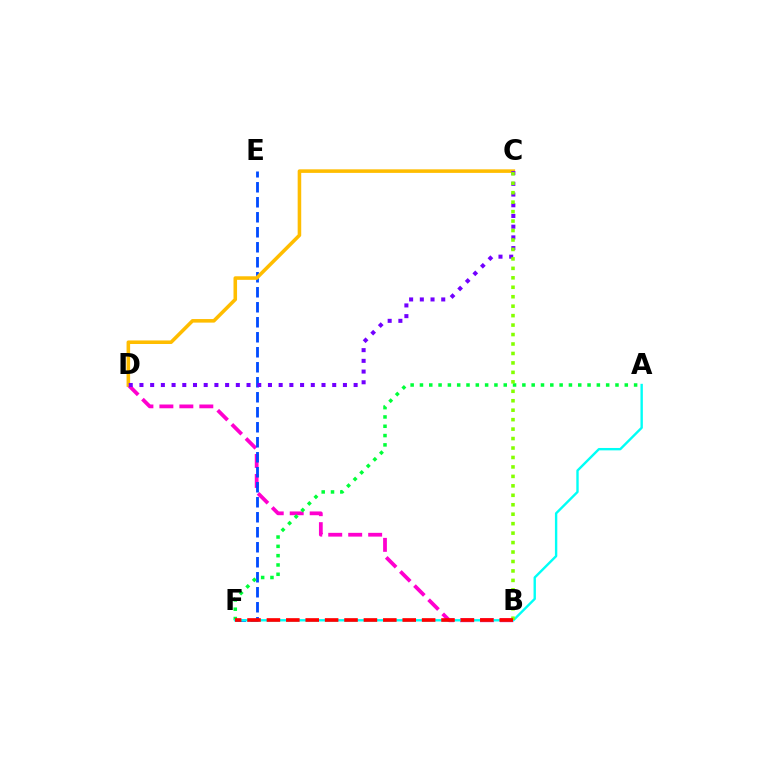{('B', 'D'): [{'color': '#ff00cf', 'line_style': 'dashed', 'thickness': 2.71}], ('E', 'F'): [{'color': '#004bff', 'line_style': 'dashed', 'thickness': 2.04}], ('C', 'D'): [{'color': '#ffbd00', 'line_style': 'solid', 'thickness': 2.56}, {'color': '#7200ff', 'line_style': 'dotted', 'thickness': 2.91}], ('A', 'F'): [{'color': '#00ff39', 'line_style': 'dotted', 'thickness': 2.53}, {'color': '#00fff6', 'line_style': 'solid', 'thickness': 1.72}], ('B', 'C'): [{'color': '#84ff00', 'line_style': 'dotted', 'thickness': 2.57}], ('B', 'F'): [{'color': '#ff0000', 'line_style': 'dashed', 'thickness': 2.64}]}